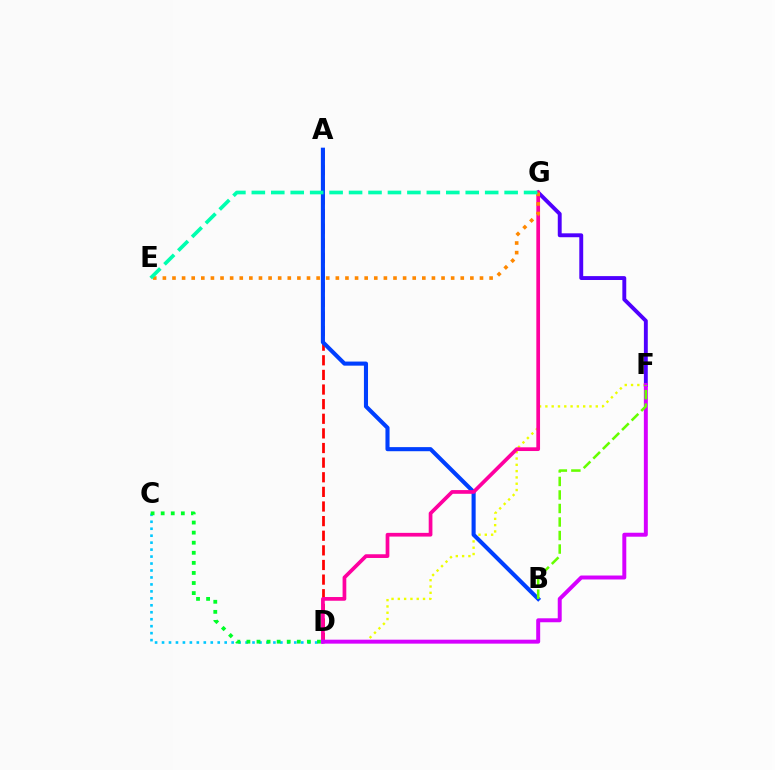{('D', 'F'): [{'color': '#eeff00', 'line_style': 'dotted', 'thickness': 1.71}, {'color': '#d600ff', 'line_style': 'solid', 'thickness': 2.85}], ('C', 'D'): [{'color': '#00c7ff', 'line_style': 'dotted', 'thickness': 1.89}, {'color': '#00ff27', 'line_style': 'dotted', 'thickness': 2.74}], ('F', 'G'): [{'color': '#4f00ff', 'line_style': 'solid', 'thickness': 2.8}], ('A', 'D'): [{'color': '#ff0000', 'line_style': 'dashed', 'thickness': 1.99}], ('A', 'B'): [{'color': '#003fff', 'line_style': 'solid', 'thickness': 2.95}], ('D', 'G'): [{'color': '#ff00a0', 'line_style': 'solid', 'thickness': 2.67}], ('E', 'G'): [{'color': '#ff8800', 'line_style': 'dotted', 'thickness': 2.61}, {'color': '#00ffaf', 'line_style': 'dashed', 'thickness': 2.64}], ('B', 'F'): [{'color': '#66ff00', 'line_style': 'dashed', 'thickness': 1.84}]}